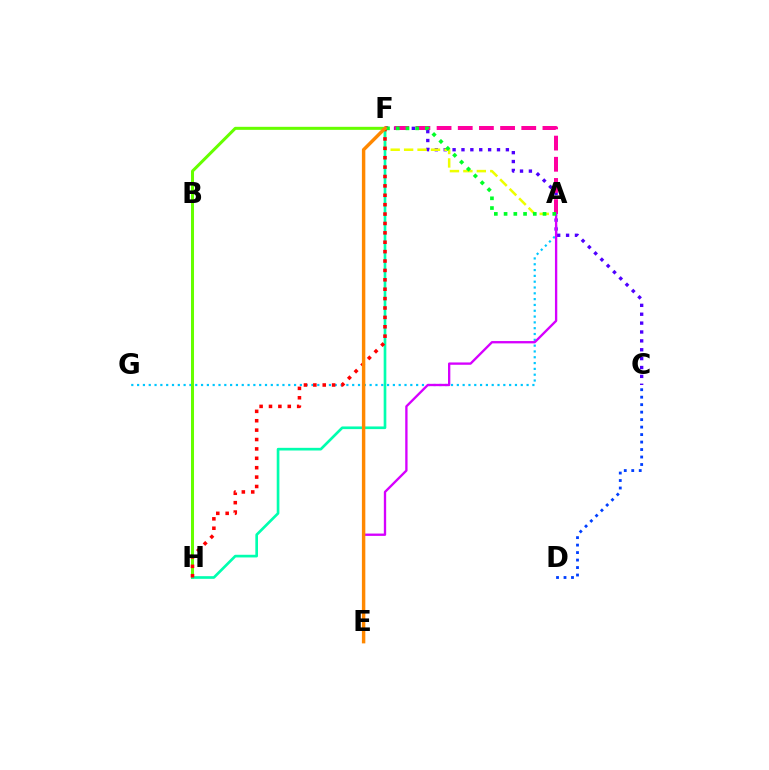{('C', 'F'): [{'color': '#4f00ff', 'line_style': 'dotted', 'thickness': 2.41}], ('A', 'G'): [{'color': '#00c7ff', 'line_style': 'dotted', 'thickness': 1.58}], ('A', 'F'): [{'color': '#eeff00', 'line_style': 'dashed', 'thickness': 1.83}, {'color': '#ff00a0', 'line_style': 'dashed', 'thickness': 2.88}, {'color': '#00ff27', 'line_style': 'dotted', 'thickness': 2.65}], ('C', 'D'): [{'color': '#003fff', 'line_style': 'dotted', 'thickness': 2.03}], ('F', 'H'): [{'color': '#66ff00', 'line_style': 'solid', 'thickness': 2.18}, {'color': '#00ffaf', 'line_style': 'solid', 'thickness': 1.92}, {'color': '#ff0000', 'line_style': 'dotted', 'thickness': 2.55}], ('A', 'E'): [{'color': '#d600ff', 'line_style': 'solid', 'thickness': 1.68}], ('E', 'F'): [{'color': '#ff8800', 'line_style': 'solid', 'thickness': 2.47}]}